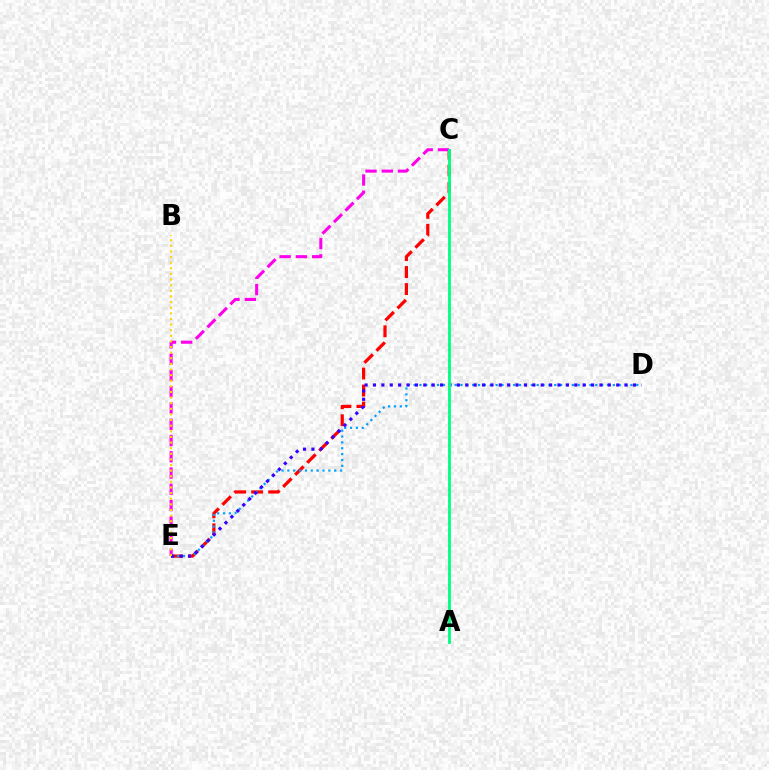{('C', 'E'): [{'color': '#ff0000', 'line_style': 'dashed', 'thickness': 2.31}, {'color': '#ff00ed', 'line_style': 'dashed', 'thickness': 2.21}], ('D', 'E'): [{'color': '#009eff', 'line_style': 'dotted', 'thickness': 1.59}, {'color': '#3700ff', 'line_style': 'dotted', 'thickness': 2.28}], ('A', 'C'): [{'color': '#4fff00', 'line_style': 'dotted', 'thickness': 1.52}, {'color': '#00ff86', 'line_style': 'solid', 'thickness': 2.02}], ('B', 'E'): [{'color': '#ffd500', 'line_style': 'dotted', 'thickness': 1.53}]}